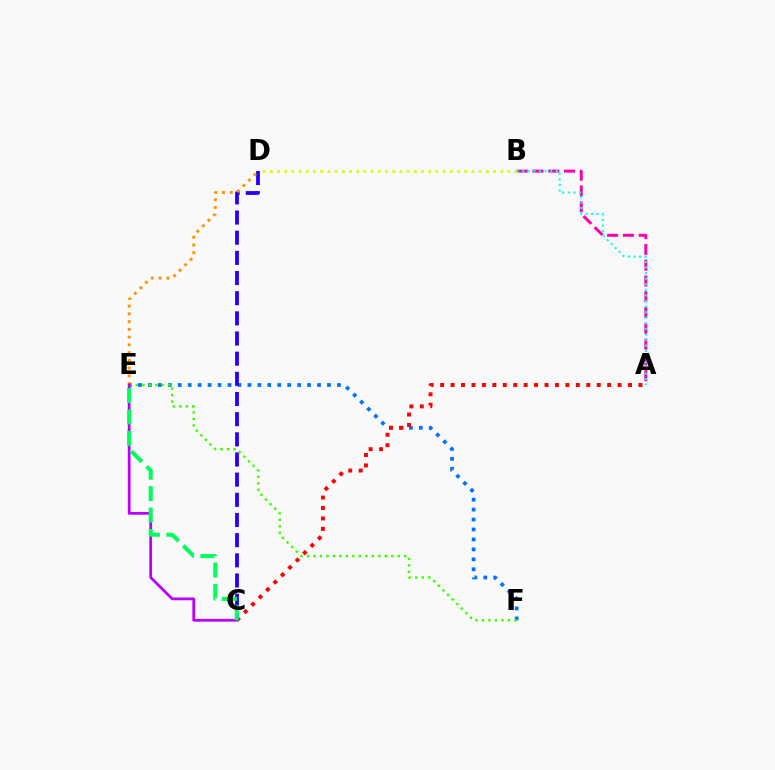{('A', 'B'): [{'color': '#ff00ac', 'line_style': 'dashed', 'thickness': 2.14}, {'color': '#00fff6', 'line_style': 'dotted', 'thickness': 1.52}], ('B', 'D'): [{'color': '#d1ff00', 'line_style': 'dotted', 'thickness': 1.96}], ('E', 'F'): [{'color': '#0074ff', 'line_style': 'dotted', 'thickness': 2.7}, {'color': '#3dff00', 'line_style': 'dotted', 'thickness': 1.76}], ('A', 'C'): [{'color': '#ff0000', 'line_style': 'dotted', 'thickness': 2.84}], ('C', 'D'): [{'color': '#2500ff', 'line_style': 'dashed', 'thickness': 2.74}], ('D', 'E'): [{'color': '#ff9400', 'line_style': 'dotted', 'thickness': 2.1}], ('C', 'E'): [{'color': '#b900ff', 'line_style': 'solid', 'thickness': 1.98}, {'color': '#00ff5c', 'line_style': 'dashed', 'thickness': 2.91}]}